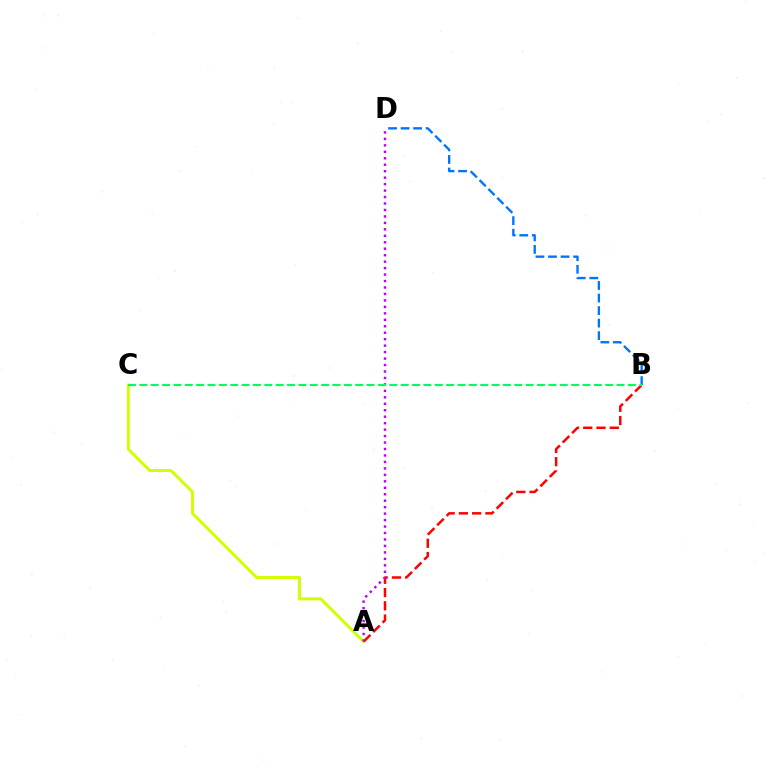{('A', 'C'): [{'color': '#d1ff00', 'line_style': 'solid', 'thickness': 2.13}], ('B', 'D'): [{'color': '#0074ff', 'line_style': 'dashed', 'thickness': 1.7}], ('A', 'B'): [{'color': '#ff0000', 'line_style': 'dashed', 'thickness': 1.8}], ('A', 'D'): [{'color': '#b900ff', 'line_style': 'dotted', 'thickness': 1.76}], ('B', 'C'): [{'color': '#00ff5c', 'line_style': 'dashed', 'thickness': 1.54}]}